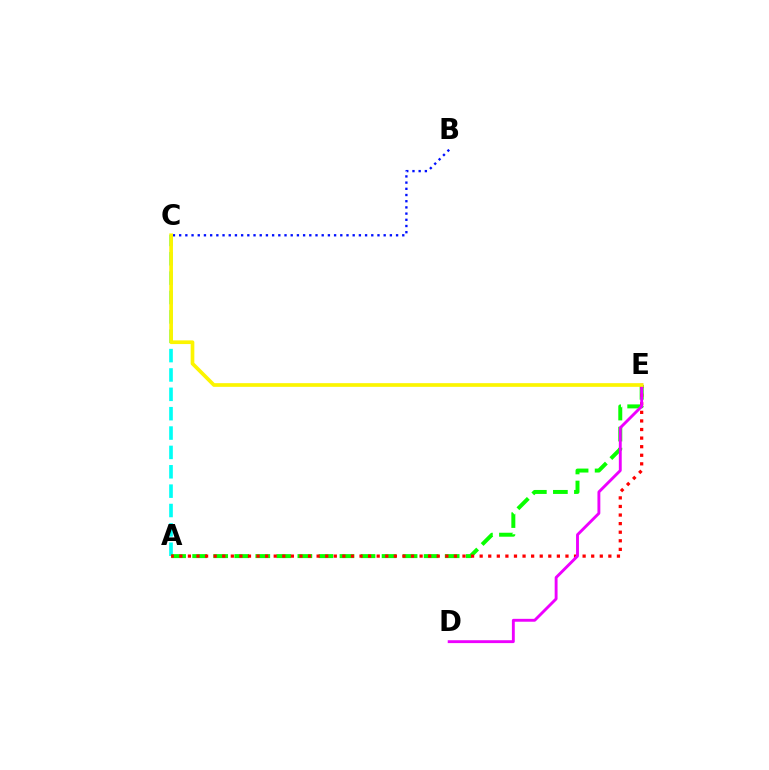{('B', 'C'): [{'color': '#0010ff', 'line_style': 'dotted', 'thickness': 1.68}], ('A', 'C'): [{'color': '#00fff6', 'line_style': 'dashed', 'thickness': 2.63}], ('A', 'E'): [{'color': '#08ff00', 'line_style': 'dashed', 'thickness': 2.86}, {'color': '#ff0000', 'line_style': 'dotted', 'thickness': 2.33}], ('D', 'E'): [{'color': '#ee00ff', 'line_style': 'solid', 'thickness': 2.07}], ('C', 'E'): [{'color': '#fcf500', 'line_style': 'solid', 'thickness': 2.65}]}